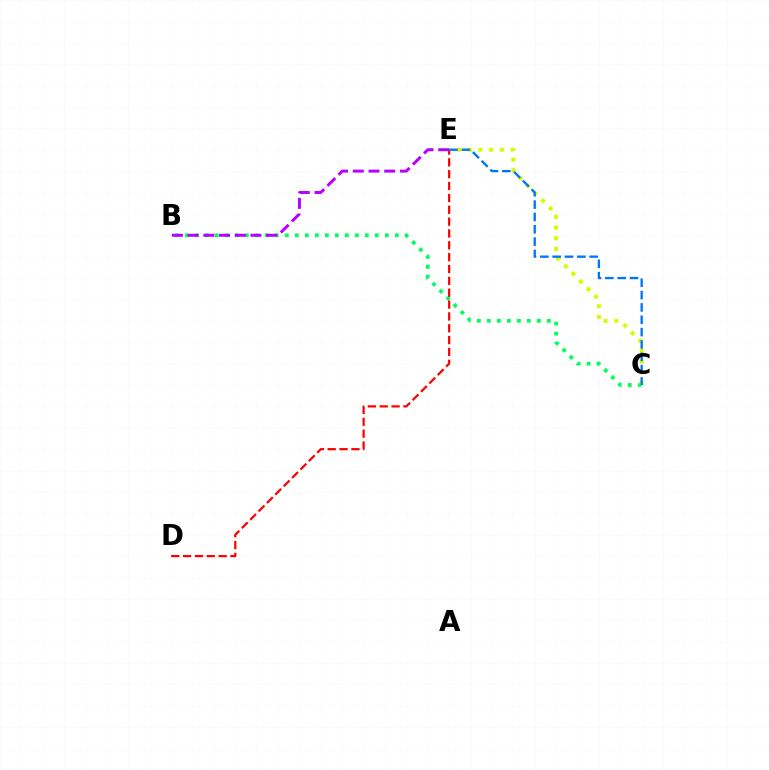{('B', 'C'): [{'color': '#00ff5c', 'line_style': 'dotted', 'thickness': 2.72}], ('C', 'E'): [{'color': '#d1ff00', 'line_style': 'dotted', 'thickness': 2.91}, {'color': '#0074ff', 'line_style': 'dashed', 'thickness': 1.68}], ('D', 'E'): [{'color': '#ff0000', 'line_style': 'dashed', 'thickness': 1.61}], ('B', 'E'): [{'color': '#b900ff', 'line_style': 'dashed', 'thickness': 2.13}]}